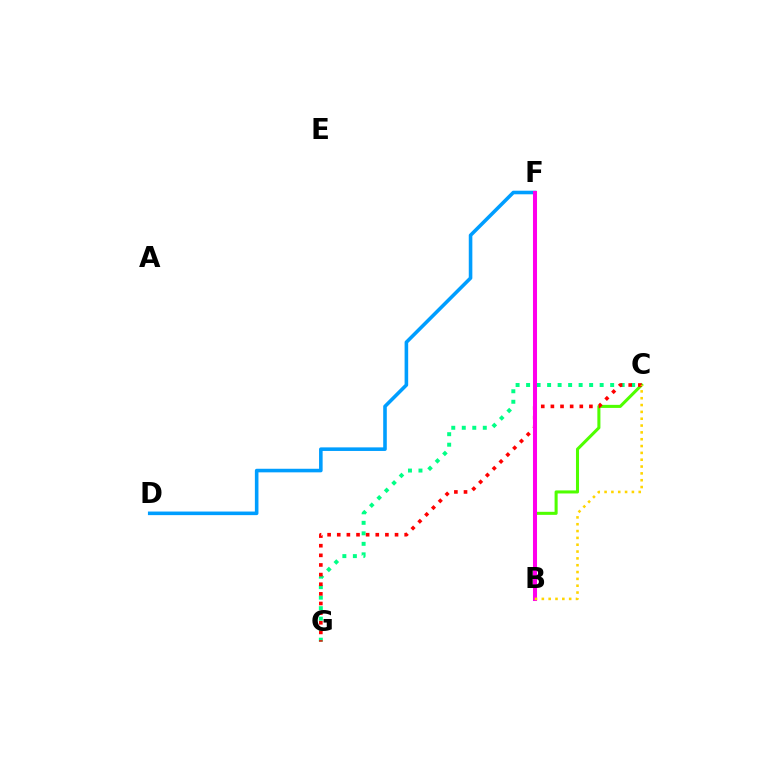{('D', 'F'): [{'color': '#009eff', 'line_style': 'solid', 'thickness': 2.58}], ('B', 'C'): [{'color': '#4fff00', 'line_style': 'solid', 'thickness': 2.2}, {'color': '#ffd500', 'line_style': 'dotted', 'thickness': 1.86}], ('C', 'G'): [{'color': '#00ff86', 'line_style': 'dotted', 'thickness': 2.85}, {'color': '#ff0000', 'line_style': 'dotted', 'thickness': 2.62}], ('B', 'F'): [{'color': '#3700ff', 'line_style': 'dashed', 'thickness': 1.8}, {'color': '#ff00ed', 'line_style': 'solid', 'thickness': 2.92}]}